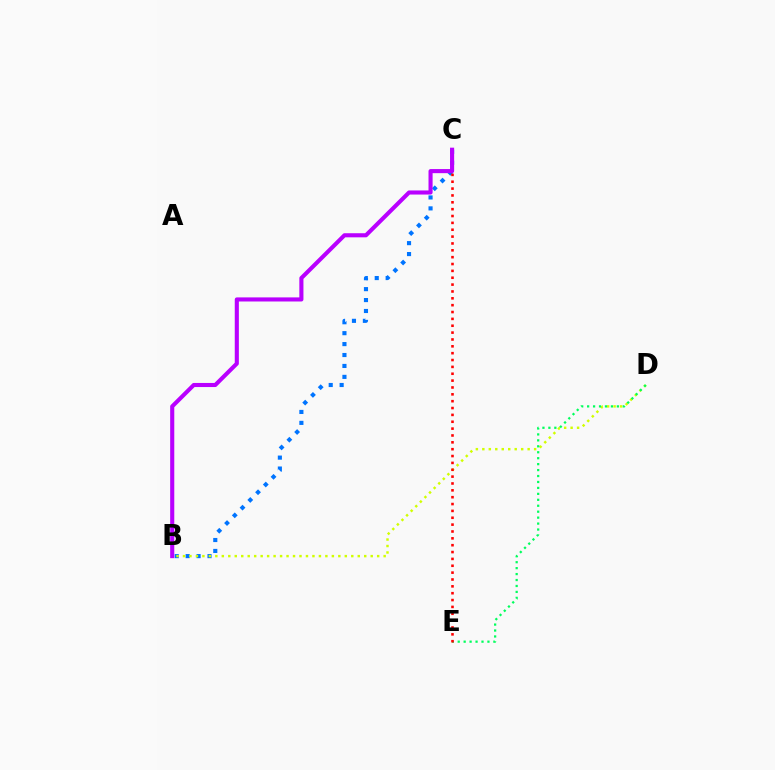{('B', 'C'): [{'color': '#0074ff', 'line_style': 'dotted', 'thickness': 2.97}, {'color': '#b900ff', 'line_style': 'solid', 'thickness': 2.95}], ('B', 'D'): [{'color': '#d1ff00', 'line_style': 'dotted', 'thickness': 1.76}], ('D', 'E'): [{'color': '#00ff5c', 'line_style': 'dotted', 'thickness': 1.62}], ('C', 'E'): [{'color': '#ff0000', 'line_style': 'dotted', 'thickness': 1.86}]}